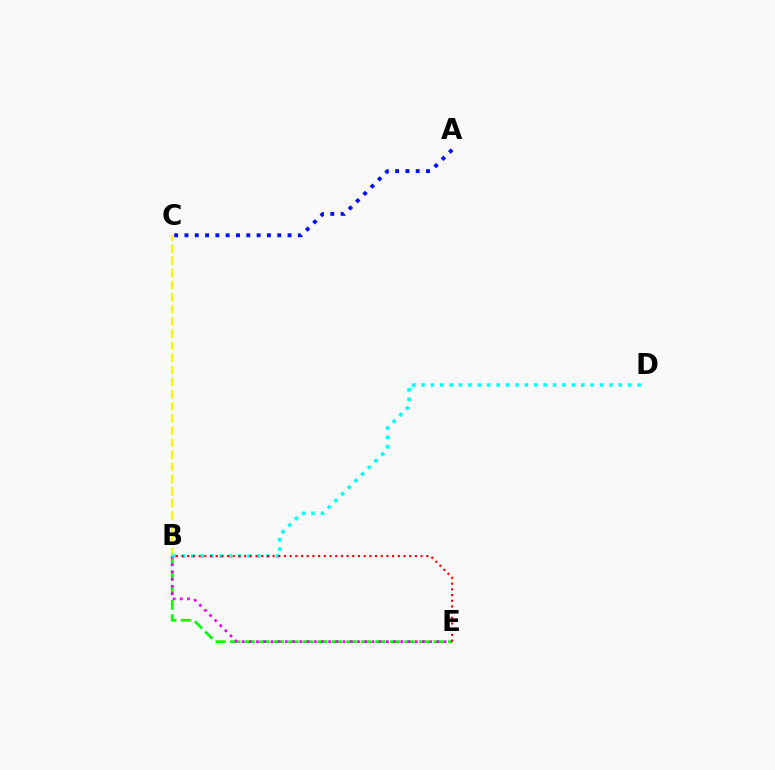{('B', 'E'): [{'color': '#08ff00', 'line_style': 'dashed', 'thickness': 1.97}, {'color': '#ee00ff', 'line_style': 'dotted', 'thickness': 1.96}, {'color': '#ff0000', 'line_style': 'dotted', 'thickness': 1.55}], ('A', 'C'): [{'color': '#0010ff', 'line_style': 'dotted', 'thickness': 2.8}], ('B', 'C'): [{'color': '#fcf500', 'line_style': 'dashed', 'thickness': 1.65}], ('B', 'D'): [{'color': '#00fff6', 'line_style': 'dotted', 'thickness': 2.55}]}